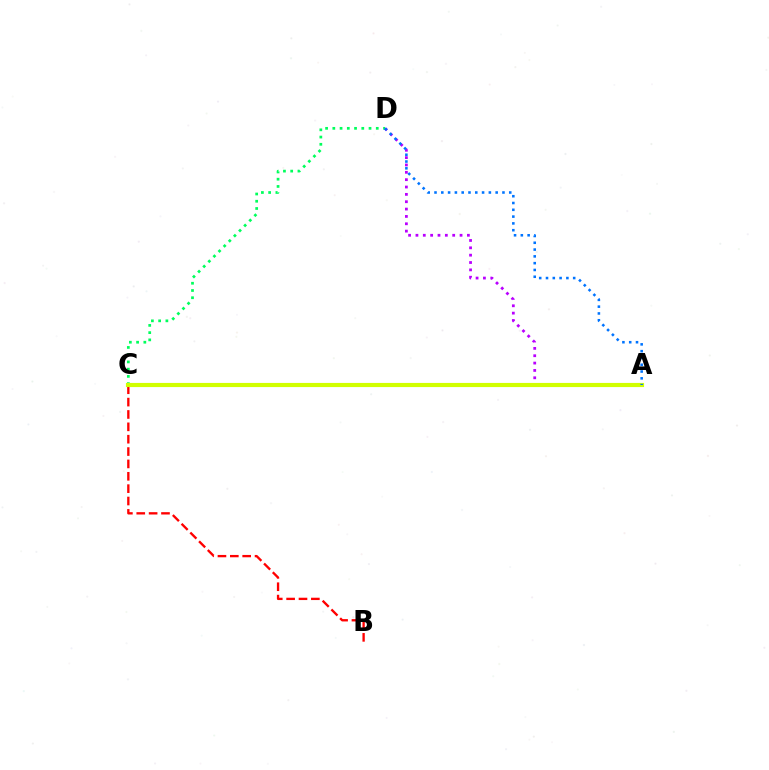{('C', 'D'): [{'color': '#00ff5c', 'line_style': 'dotted', 'thickness': 1.97}], ('A', 'D'): [{'color': '#b900ff', 'line_style': 'dotted', 'thickness': 2.0}, {'color': '#0074ff', 'line_style': 'dotted', 'thickness': 1.85}], ('B', 'C'): [{'color': '#ff0000', 'line_style': 'dashed', 'thickness': 1.68}], ('A', 'C'): [{'color': '#d1ff00', 'line_style': 'solid', 'thickness': 2.99}]}